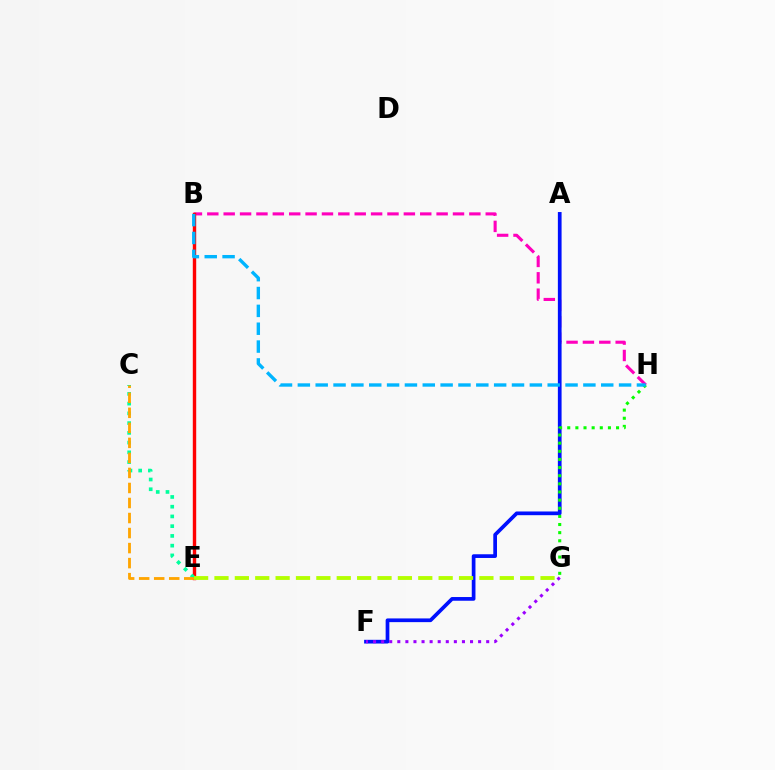{('B', 'H'): [{'color': '#ff00bd', 'line_style': 'dashed', 'thickness': 2.23}, {'color': '#00b5ff', 'line_style': 'dashed', 'thickness': 2.42}], ('B', 'E'): [{'color': '#ff0000', 'line_style': 'solid', 'thickness': 2.45}], ('C', 'E'): [{'color': '#00ff9d', 'line_style': 'dotted', 'thickness': 2.65}, {'color': '#ffa500', 'line_style': 'dashed', 'thickness': 2.04}], ('A', 'F'): [{'color': '#0010ff', 'line_style': 'solid', 'thickness': 2.67}], ('E', 'G'): [{'color': '#b3ff00', 'line_style': 'dashed', 'thickness': 2.77}], ('G', 'H'): [{'color': '#08ff00', 'line_style': 'dotted', 'thickness': 2.21}], ('F', 'G'): [{'color': '#9b00ff', 'line_style': 'dotted', 'thickness': 2.2}]}